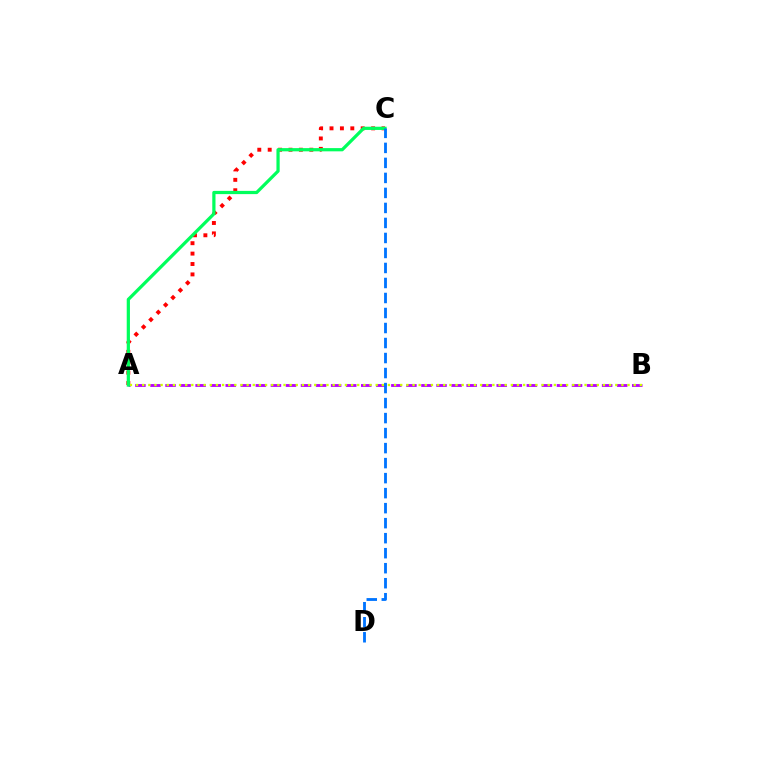{('A', 'C'): [{'color': '#ff0000', 'line_style': 'dotted', 'thickness': 2.83}, {'color': '#00ff5c', 'line_style': 'solid', 'thickness': 2.32}], ('A', 'B'): [{'color': '#b900ff', 'line_style': 'dashed', 'thickness': 2.05}, {'color': '#d1ff00', 'line_style': 'dotted', 'thickness': 1.67}], ('C', 'D'): [{'color': '#0074ff', 'line_style': 'dashed', 'thickness': 2.04}]}